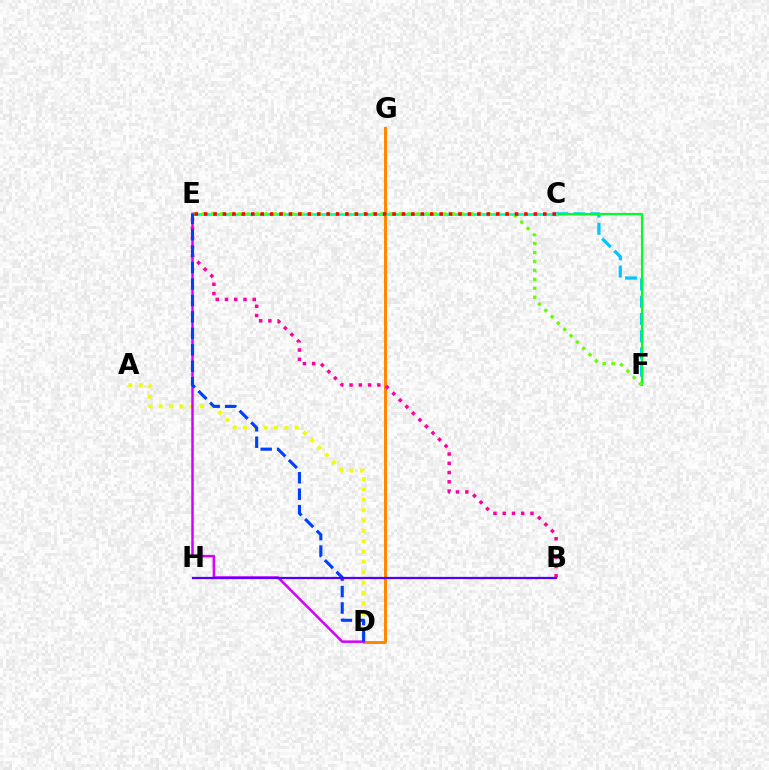{('C', 'F'): [{'color': '#00c7ff', 'line_style': 'dashed', 'thickness': 2.34}, {'color': '#00ff27', 'line_style': 'solid', 'thickness': 1.55}], ('D', 'G'): [{'color': '#ff8800', 'line_style': 'solid', 'thickness': 2.15}], ('C', 'E'): [{'color': '#00ffaf', 'line_style': 'solid', 'thickness': 1.92}, {'color': '#ff0000', 'line_style': 'dotted', 'thickness': 2.56}], ('A', 'D'): [{'color': '#eeff00', 'line_style': 'dotted', 'thickness': 2.81}], ('E', 'F'): [{'color': '#66ff00', 'line_style': 'dotted', 'thickness': 2.43}], ('D', 'E'): [{'color': '#d600ff', 'line_style': 'solid', 'thickness': 1.8}, {'color': '#003fff', 'line_style': 'dashed', 'thickness': 2.23}], ('B', 'E'): [{'color': '#ff00a0', 'line_style': 'dotted', 'thickness': 2.51}], ('B', 'H'): [{'color': '#4f00ff', 'line_style': 'solid', 'thickness': 1.63}]}